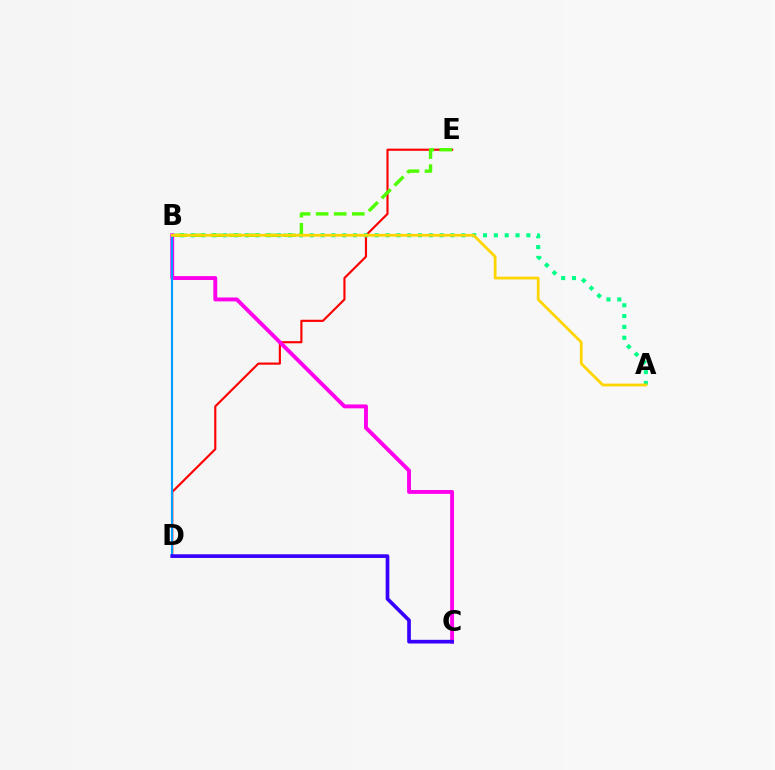{('D', 'E'): [{'color': '#ff0000', 'line_style': 'solid', 'thickness': 1.54}], ('A', 'B'): [{'color': '#00ff86', 'line_style': 'dotted', 'thickness': 2.94}, {'color': '#ffd500', 'line_style': 'solid', 'thickness': 2.0}], ('B', 'C'): [{'color': '#ff00ed', 'line_style': 'solid', 'thickness': 2.81}], ('B', 'D'): [{'color': '#009eff', 'line_style': 'solid', 'thickness': 1.53}], ('C', 'D'): [{'color': '#3700ff', 'line_style': 'solid', 'thickness': 2.64}], ('B', 'E'): [{'color': '#4fff00', 'line_style': 'dashed', 'thickness': 2.46}]}